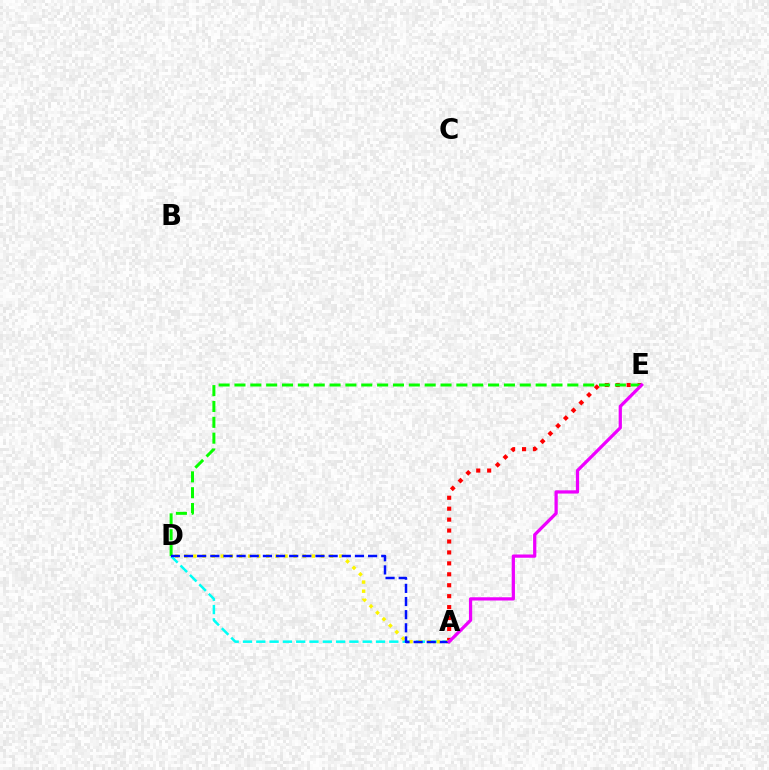{('A', 'D'): [{'color': '#00fff6', 'line_style': 'dashed', 'thickness': 1.81}, {'color': '#fcf500', 'line_style': 'dotted', 'thickness': 2.47}, {'color': '#0010ff', 'line_style': 'dashed', 'thickness': 1.79}], ('A', 'E'): [{'color': '#ff0000', 'line_style': 'dotted', 'thickness': 2.97}, {'color': '#ee00ff', 'line_style': 'solid', 'thickness': 2.34}], ('D', 'E'): [{'color': '#08ff00', 'line_style': 'dashed', 'thickness': 2.15}]}